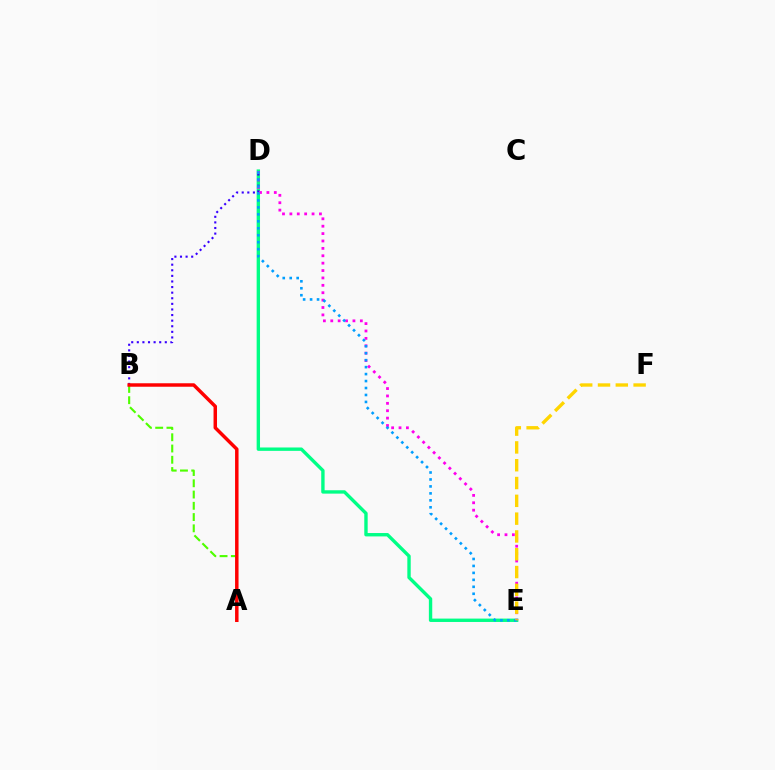{('D', 'E'): [{'color': '#00ff86', 'line_style': 'solid', 'thickness': 2.43}, {'color': '#ff00ed', 'line_style': 'dotted', 'thickness': 2.01}, {'color': '#009eff', 'line_style': 'dotted', 'thickness': 1.89}], ('B', 'D'): [{'color': '#3700ff', 'line_style': 'dotted', 'thickness': 1.52}], ('A', 'B'): [{'color': '#4fff00', 'line_style': 'dashed', 'thickness': 1.53}, {'color': '#ff0000', 'line_style': 'solid', 'thickness': 2.5}], ('E', 'F'): [{'color': '#ffd500', 'line_style': 'dashed', 'thickness': 2.42}]}